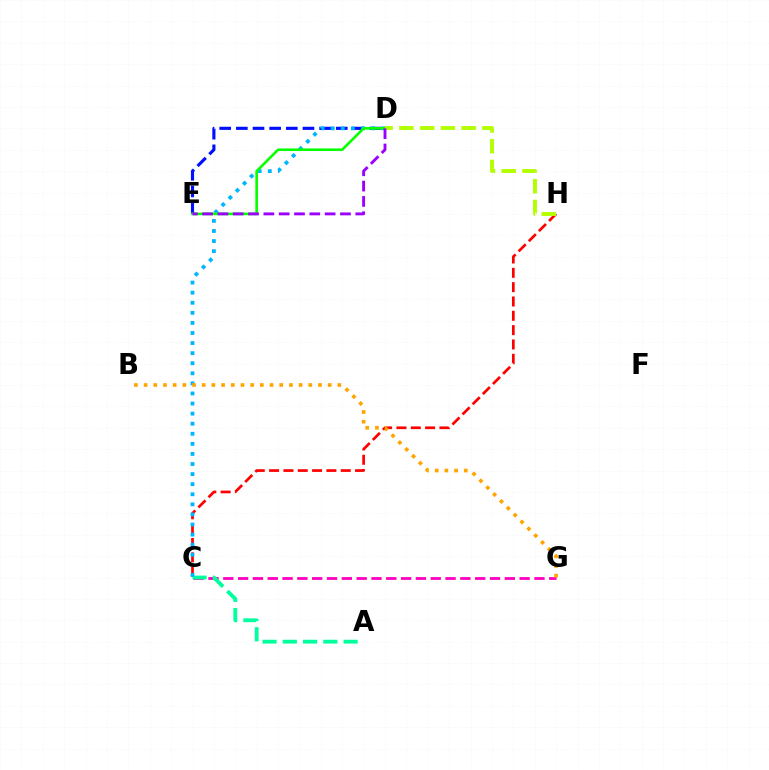{('C', 'H'): [{'color': '#ff0000', 'line_style': 'dashed', 'thickness': 1.95}], ('C', 'G'): [{'color': '#ff00bd', 'line_style': 'dashed', 'thickness': 2.01}], ('A', 'C'): [{'color': '#00ff9d', 'line_style': 'dashed', 'thickness': 2.75}], ('D', 'E'): [{'color': '#0010ff', 'line_style': 'dashed', 'thickness': 2.26}, {'color': '#08ff00', 'line_style': 'solid', 'thickness': 1.89}, {'color': '#9b00ff', 'line_style': 'dashed', 'thickness': 2.08}], ('C', 'D'): [{'color': '#00b5ff', 'line_style': 'dotted', 'thickness': 2.74}], ('D', 'H'): [{'color': '#b3ff00', 'line_style': 'dashed', 'thickness': 2.82}], ('B', 'G'): [{'color': '#ffa500', 'line_style': 'dotted', 'thickness': 2.63}]}